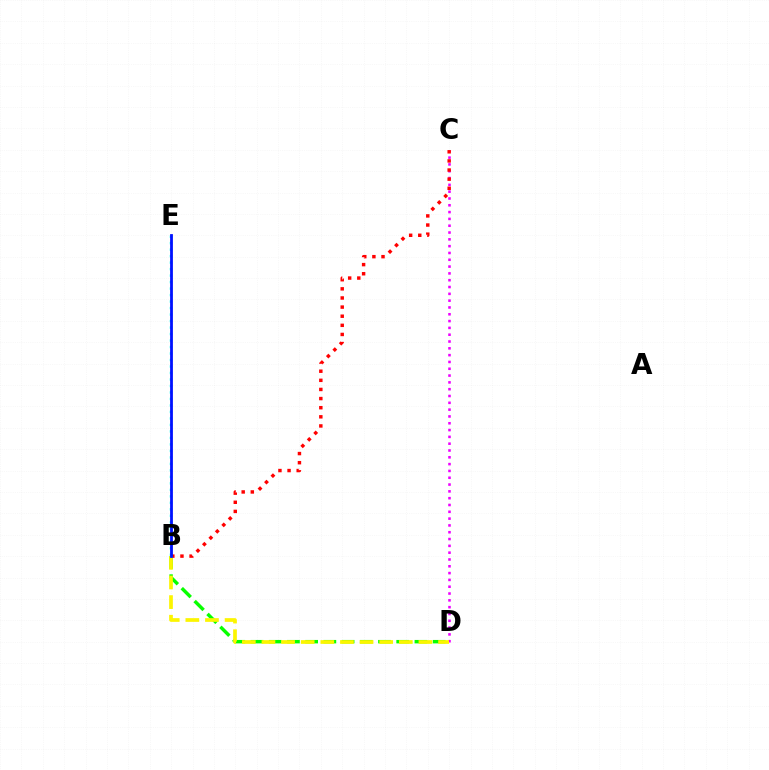{('B', 'D'): [{'color': '#08ff00', 'line_style': 'dashed', 'thickness': 2.47}, {'color': '#fcf500', 'line_style': 'dashed', 'thickness': 2.67}], ('C', 'D'): [{'color': '#ee00ff', 'line_style': 'dotted', 'thickness': 1.85}], ('B', 'C'): [{'color': '#ff0000', 'line_style': 'dotted', 'thickness': 2.48}], ('B', 'E'): [{'color': '#00fff6', 'line_style': 'dotted', 'thickness': 1.76}, {'color': '#0010ff', 'line_style': 'solid', 'thickness': 2.01}]}